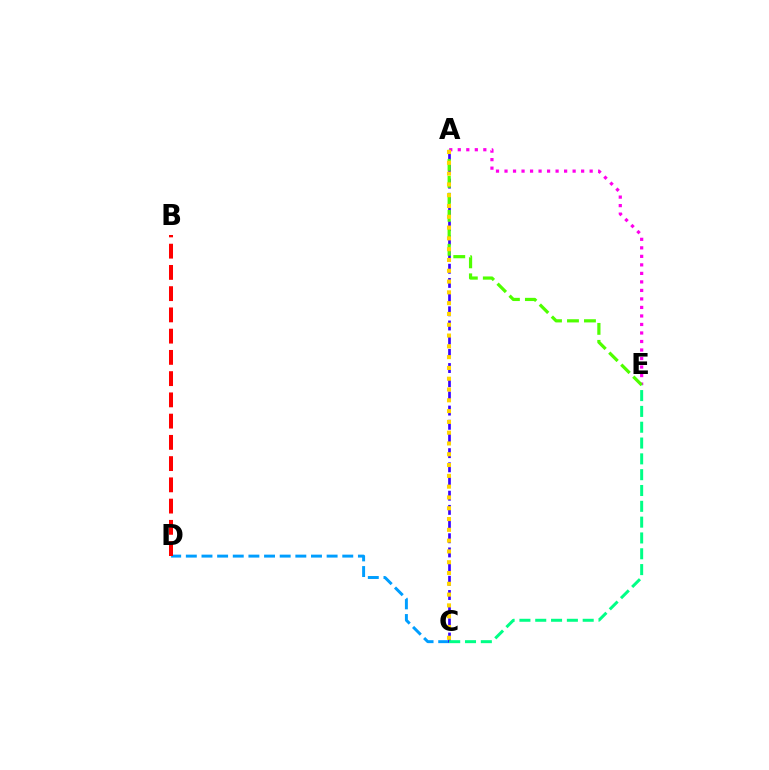{('C', 'D'): [{'color': '#009eff', 'line_style': 'dashed', 'thickness': 2.13}], ('B', 'D'): [{'color': '#ff0000', 'line_style': 'dashed', 'thickness': 2.89}], ('A', 'C'): [{'color': '#3700ff', 'line_style': 'dashed', 'thickness': 1.93}, {'color': '#ffd500', 'line_style': 'dotted', 'thickness': 2.93}], ('C', 'E'): [{'color': '#00ff86', 'line_style': 'dashed', 'thickness': 2.15}], ('A', 'E'): [{'color': '#ff00ed', 'line_style': 'dotted', 'thickness': 2.31}, {'color': '#4fff00', 'line_style': 'dashed', 'thickness': 2.31}]}